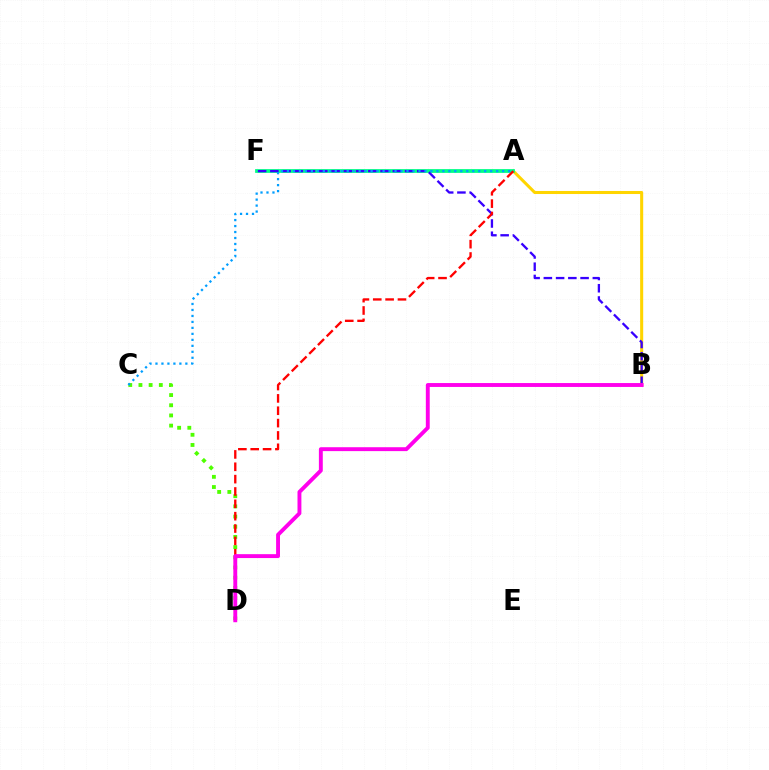{('A', 'B'): [{'color': '#ffd500', 'line_style': 'solid', 'thickness': 2.19}], ('A', 'F'): [{'color': '#00ff86', 'line_style': 'solid', 'thickness': 2.71}], ('C', 'D'): [{'color': '#4fff00', 'line_style': 'dotted', 'thickness': 2.77}], ('B', 'F'): [{'color': '#3700ff', 'line_style': 'dashed', 'thickness': 1.66}], ('A', 'D'): [{'color': '#ff0000', 'line_style': 'dashed', 'thickness': 1.68}], ('A', 'C'): [{'color': '#009eff', 'line_style': 'dotted', 'thickness': 1.62}], ('B', 'D'): [{'color': '#ff00ed', 'line_style': 'solid', 'thickness': 2.8}]}